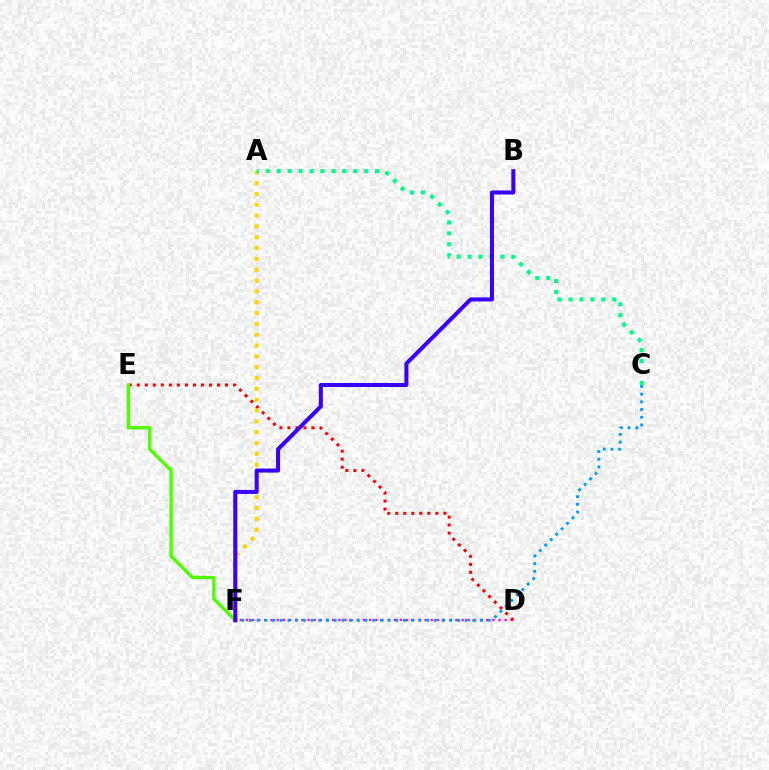{('D', 'F'): [{'color': '#ff00ed', 'line_style': 'dotted', 'thickness': 1.67}], ('D', 'E'): [{'color': '#ff0000', 'line_style': 'dotted', 'thickness': 2.18}], ('E', 'F'): [{'color': '#4fff00', 'line_style': 'solid', 'thickness': 2.43}], ('C', 'F'): [{'color': '#009eff', 'line_style': 'dotted', 'thickness': 2.09}], ('A', 'F'): [{'color': '#ffd500', 'line_style': 'dotted', 'thickness': 2.94}], ('A', 'C'): [{'color': '#00ff86', 'line_style': 'dotted', 'thickness': 2.97}], ('B', 'F'): [{'color': '#3700ff', 'line_style': 'solid', 'thickness': 2.9}]}